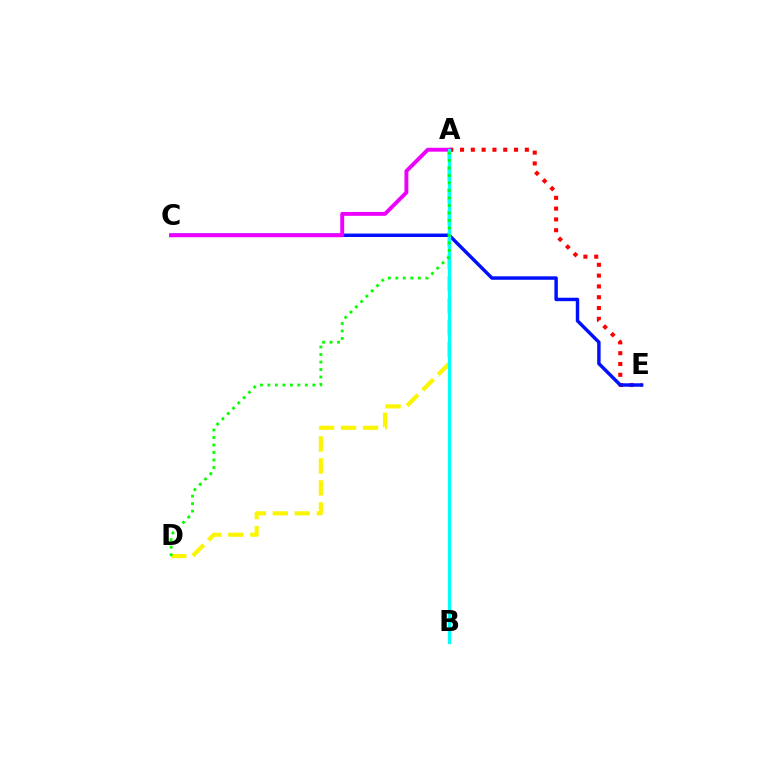{('A', 'D'): [{'color': '#fcf500', 'line_style': 'dashed', 'thickness': 2.98}, {'color': '#08ff00', 'line_style': 'dotted', 'thickness': 2.04}], ('A', 'E'): [{'color': '#ff0000', 'line_style': 'dotted', 'thickness': 2.94}], ('C', 'E'): [{'color': '#0010ff', 'line_style': 'solid', 'thickness': 2.48}], ('A', 'C'): [{'color': '#ee00ff', 'line_style': 'solid', 'thickness': 2.8}], ('A', 'B'): [{'color': '#00fff6', 'line_style': 'solid', 'thickness': 2.35}]}